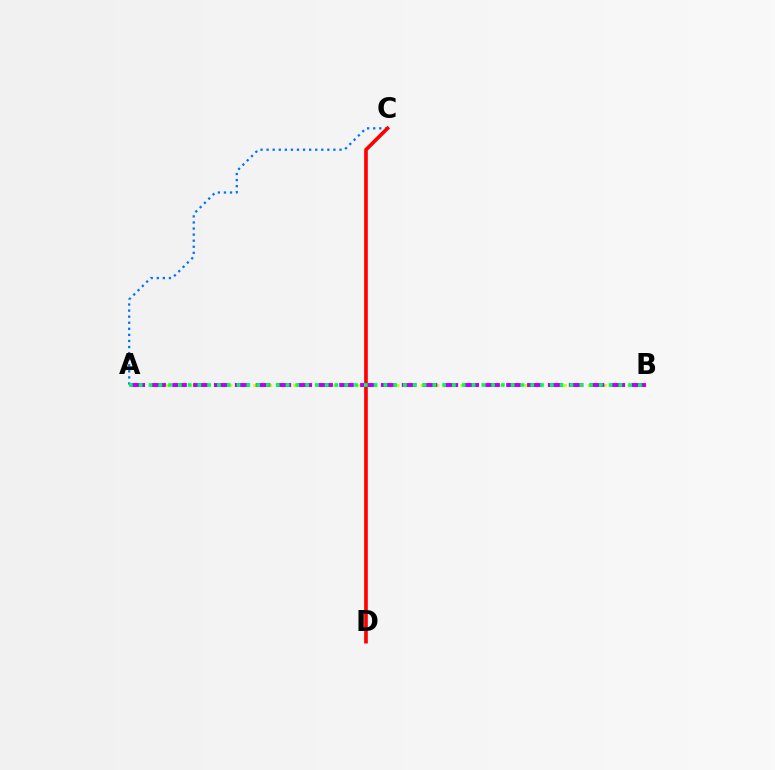{('A', 'C'): [{'color': '#0074ff', 'line_style': 'dotted', 'thickness': 1.65}], ('A', 'B'): [{'color': '#d1ff00', 'line_style': 'dotted', 'thickness': 2.16}, {'color': '#b900ff', 'line_style': 'dashed', 'thickness': 2.84}, {'color': '#00ff5c', 'line_style': 'dotted', 'thickness': 2.66}], ('C', 'D'): [{'color': '#ff0000', 'line_style': 'solid', 'thickness': 2.63}]}